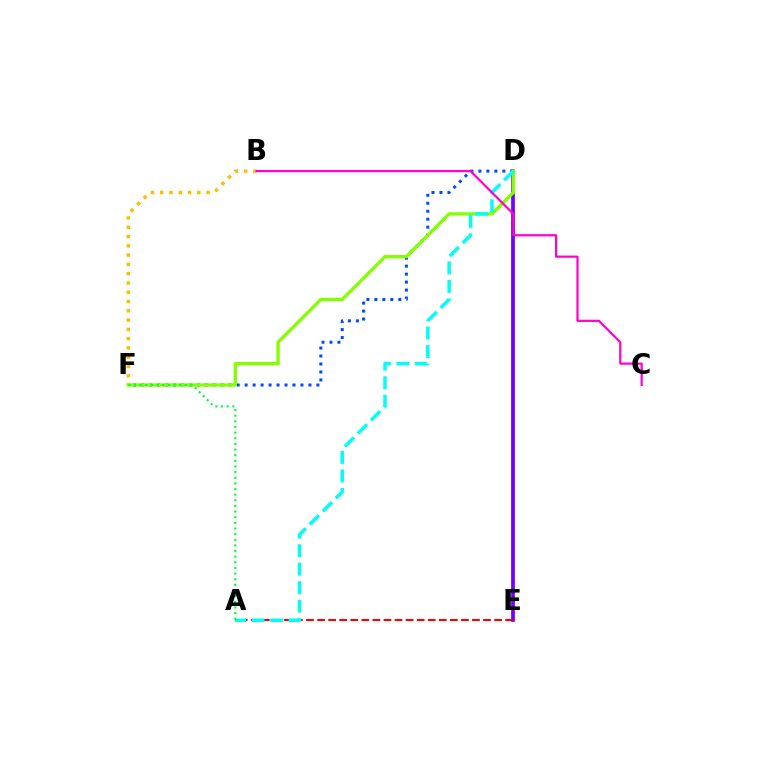{('D', 'E'): [{'color': '#7200ff', 'line_style': 'solid', 'thickness': 2.69}], ('B', 'F'): [{'color': '#ffbd00', 'line_style': 'dotted', 'thickness': 2.52}], ('D', 'F'): [{'color': '#004bff', 'line_style': 'dotted', 'thickness': 2.17}, {'color': '#84ff00', 'line_style': 'solid', 'thickness': 2.39}], ('A', 'E'): [{'color': '#ff0000', 'line_style': 'dashed', 'thickness': 1.5}], ('A', 'D'): [{'color': '#00fff6', 'line_style': 'dashed', 'thickness': 2.51}], ('B', 'C'): [{'color': '#ff00cf', 'line_style': 'solid', 'thickness': 1.58}], ('A', 'F'): [{'color': '#00ff39', 'line_style': 'dotted', 'thickness': 1.53}]}